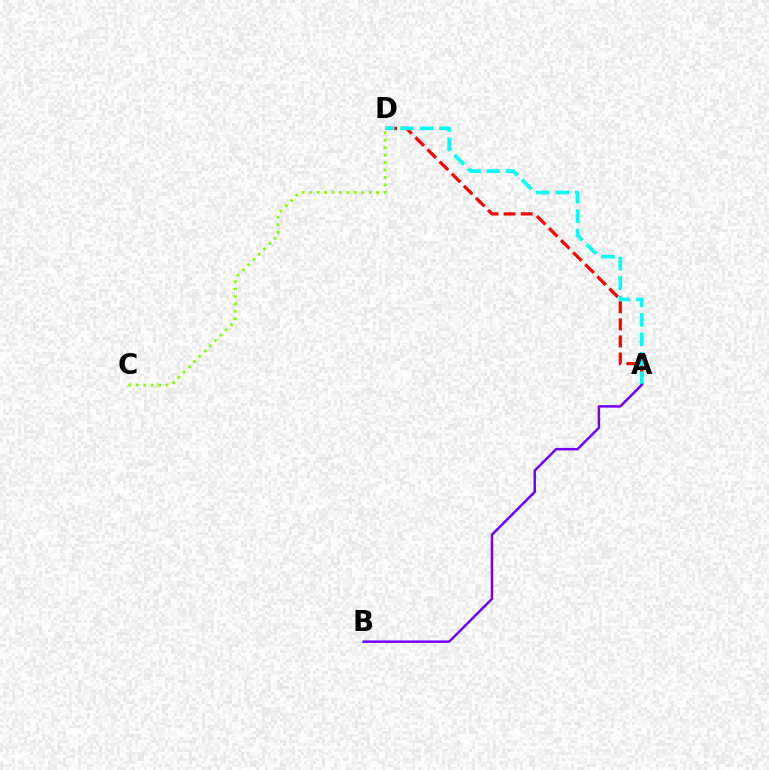{('A', 'D'): [{'color': '#ff0000', 'line_style': 'dashed', 'thickness': 2.32}, {'color': '#00fff6', 'line_style': 'dashed', 'thickness': 2.64}], ('A', 'B'): [{'color': '#7200ff', 'line_style': 'solid', 'thickness': 1.79}], ('C', 'D'): [{'color': '#84ff00', 'line_style': 'dotted', 'thickness': 2.03}]}